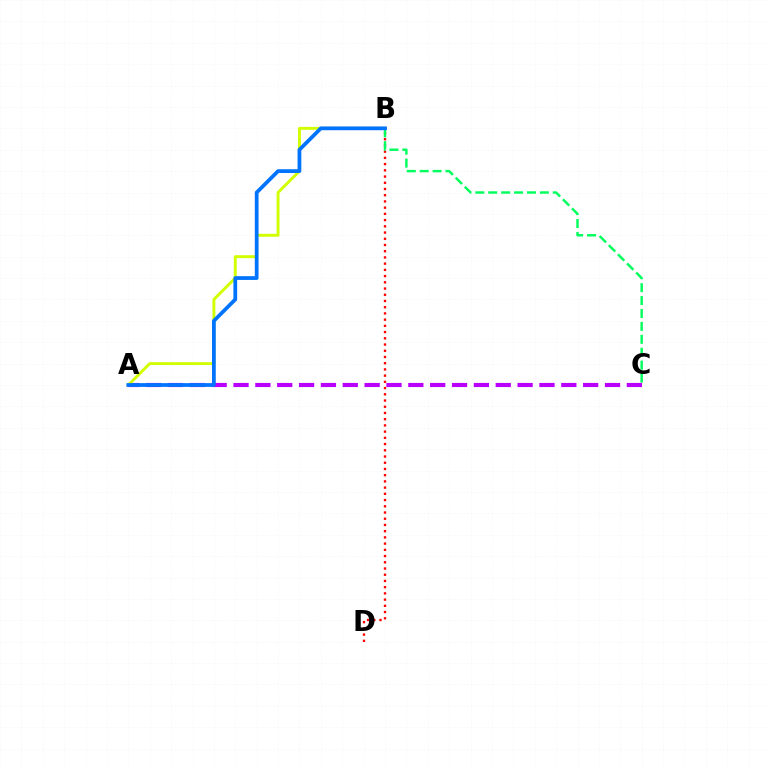{('B', 'D'): [{'color': '#ff0000', 'line_style': 'dotted', 'thickness': 1.69}], ('A', 'C'): [{'color': '#b900ff', 'line_style': 'dashed', 'thickness': 2.97}], ('A', 'B'): [{'color': '#d1ff00', 'line_style': 'solid', 'thickness': 2.1}, {'color': '#0074ff', 'line_style': 'solid', 'thickness': 2.7}], ('B', 'C'): [{'color': '#00ff5c', 'line_style': 'dashed', 'thickness': 1.75}]}